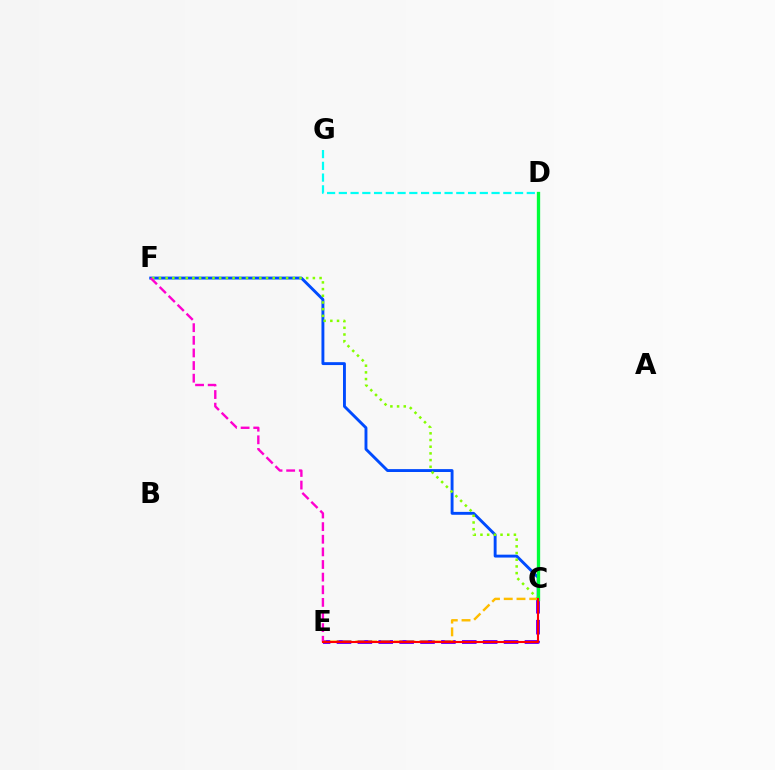{('C', 'F'): [{'color': '#004bff', 'line_style': 'solid', 'thickness': 2.08}, {'color': '#84ff00', 'line_style': 'dotted', 'thickness': 1.82}], ('C', 'E'): [{'color': '#7200ff', 'line_style': 'dashed', 'thickness': 2.84}, {'color': '#ffbd00', 'line_style': 'dashed', 'thickness': 1.73}, {'color': '#ff0000', 'line_style': 'solid', 'thickness': 1.51}], ('C', 'D'): [{'color': '#00ff39', 'line_style': 'solid', 'thickness': 2.39}], ('E', 'F'): [{'color': '#ff00cf', 'line_style': 'dashed', 'thickness': 1.72}], ('D', 'G'): [{'color': '#00fff6', 'line_style': 'dashed', 'thickness': 1.6}]}